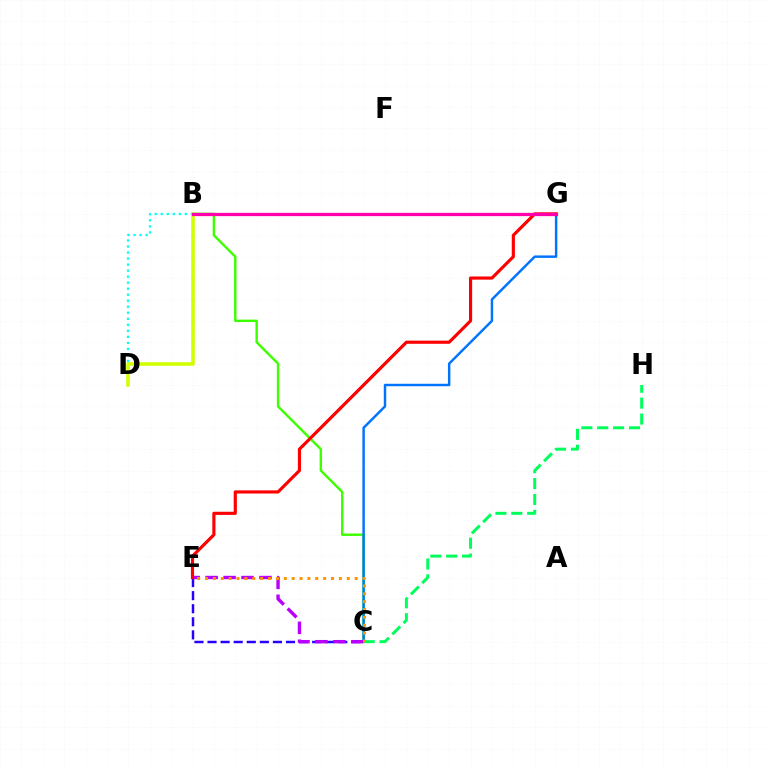{('B', 'C'): [{'color': '#3dff00', 'line_style': 'solid', 'thickness': 1.74}], ('C', 'E'): [{'color': '#2500ff', 'line_style': 'dashed', 'thickness': 1.78}, {'color': '#b900ff', 'line_style': 'dashed', 'thickness': 2.44}, {'color': '#ff9400', 'line_style': 'dotted', 'thickness': 2.14}], ('B', 'D'): [{'color': '#00fff6', 'line_style': 'dotted', 'thickness': 1.64}, {'color': '#d1ff00', 'line_style': 'solid', 'thickness': 2.56}], ('C', 'G'): [{'color': '#0074ff', 'line_style': 'solid', 'thickness': 1.77}], ('C', 'H'): [{'color': '#00ff5c', 'line_style': 'dashed', 'thickness': 2.16}], ('E', 'G'): [{'color': '#ff0000', 'line_style': 'solid', 'thickness': 2.27}], ('B', 'G'): [{'color': '#ff00ac', 'line_style': 'solid', 'thickness': 2.35}]}